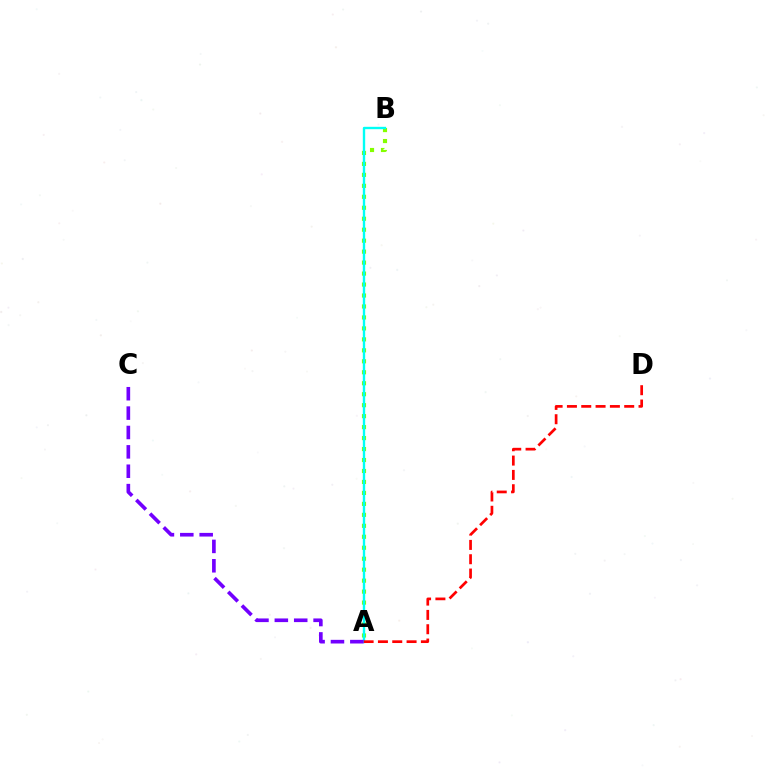{('A', 'B'): [{'color': '#84ff00', 'line_style': 'dotted', 'thickness': 2.98}, {'color': '#00fff6', 'line_style': 'solid', 'thickness': 1.71}], ('A', 'D'): [{'color': '#ff0000', 'line_style': 'dashed', 'thickness': 1.95}], ('A', 'C'): [{'color': '#7200ff', 'line_style': 'dashed', 'thickness': 2.63}]}